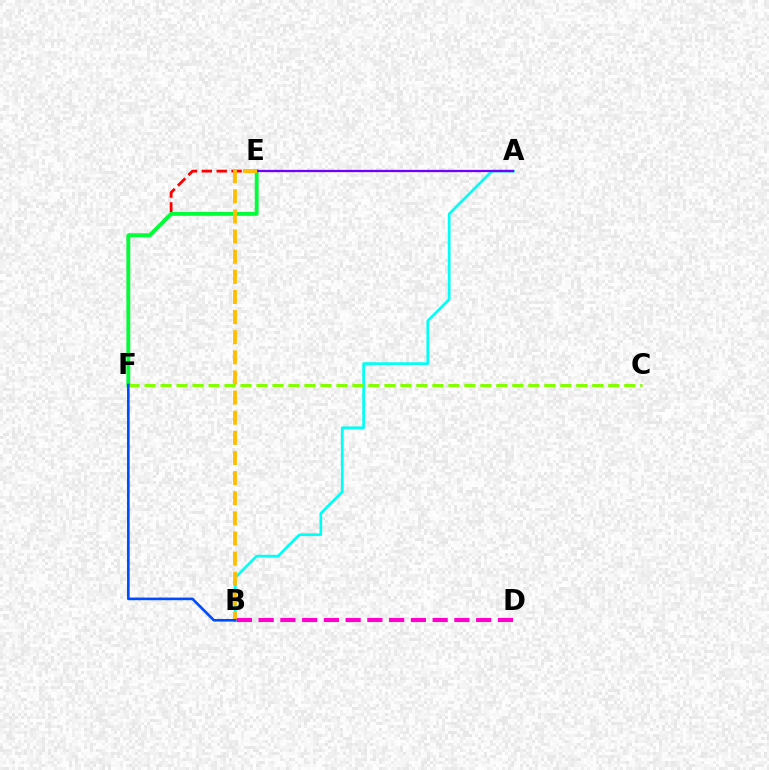{('A', 'B'): [{'color': '#00fff6', 'line_style': 'solid', 'thickness': 1.93}], ('E', 'F'): [{'color': '#ff0000', 'line_style': 'dashed', 'thickness': 2.02}, {'color': '#00ff39', 'line_style': 'solid', 'thickness': 2.78}], ('A', 'E'): [{'color': '#7200ff', 'line_style': 'solid', 'thickness': 1.66}], ('B', 'E'): [{'color': '#ffbd00', 'line_style': 'dashed', 'thickness': 2.73}], ('C', 'F'): [{'color': '#84ff00', 'line_style': 'dashed', 'thickness': 2.17}], ('B', 'F'): [{'color': '#004bff', 'line_style': 'solid', 'thickness': 1.9}], ('B', 'D'): [{'color': '#ff00cf', 'line_style': 'dashed', 'thickness': 2.95}]}